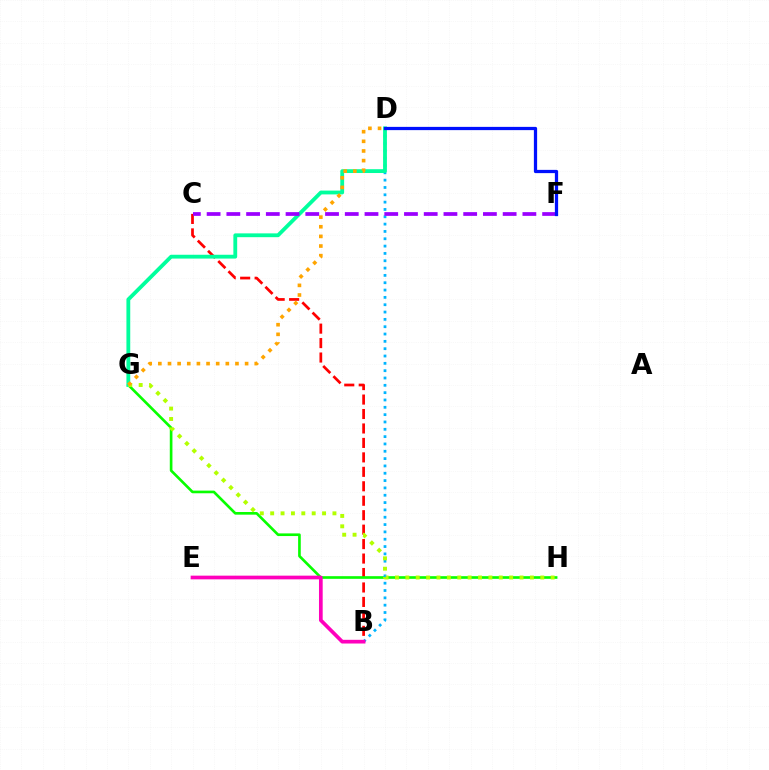{('B', 'C'): [{'color': '#ff0000', 'line_style': 'dashed', 'thickness': 1.96}], ('G', 'H'): [{'color': '#08ff00', 'line_style': 'solid', 'thickness': 1.91}, {'color': '#b3ff00', 'line_style': 'dotted', 'thickness': 2.82}], ('B', 'D'): [{'color': '#00b5ff', 'line_style': 'dotted', 'thickness': 1.99}], ('D', 'G'): [{'color': '#00ff9d', 'line_style': 'solid', 'thickness': 2.75}, {'color': '#ffa500', 'line_style': 'dotted', 'thickness': 2.62}], ('C', 'F'): [{'color': '#9b00ff', 'line_style': 'dashed', 'thickness': 2.68}], ('B', 'E'): [{'color': '#ff00bd', 'line_style': 'solid', 'thickness': 2.66}], ('D', 'F'): [{'color': '#0010ff', 'line_style': 'solid', 'thickness': 2.34}]}